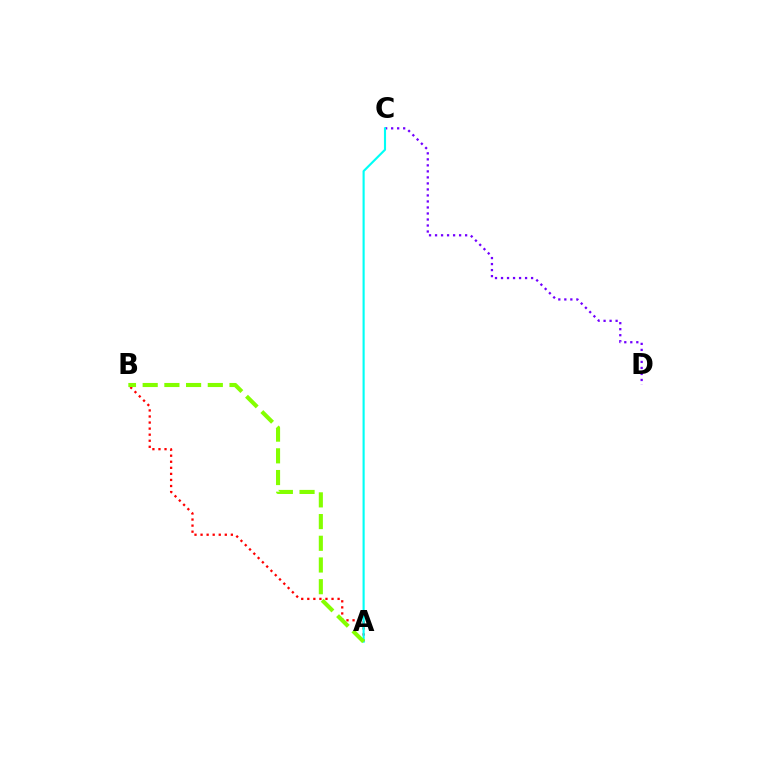{('A', 'B'): [{'color': '#ff0000', 'line_style': 'dotted', 'thickness': 1.65}, {'color': '#84ff00', 'line_style': 'dashed', 'thickness': 2.95}], ('C', 'D'): [{'color': '#7200ff', 'line_style': 'dotted', 'thickness': 1.63}], ('A', 'C'): [{'color': '#00fff6', 'line_style': 'solid', 'thickness': 1.53}]}